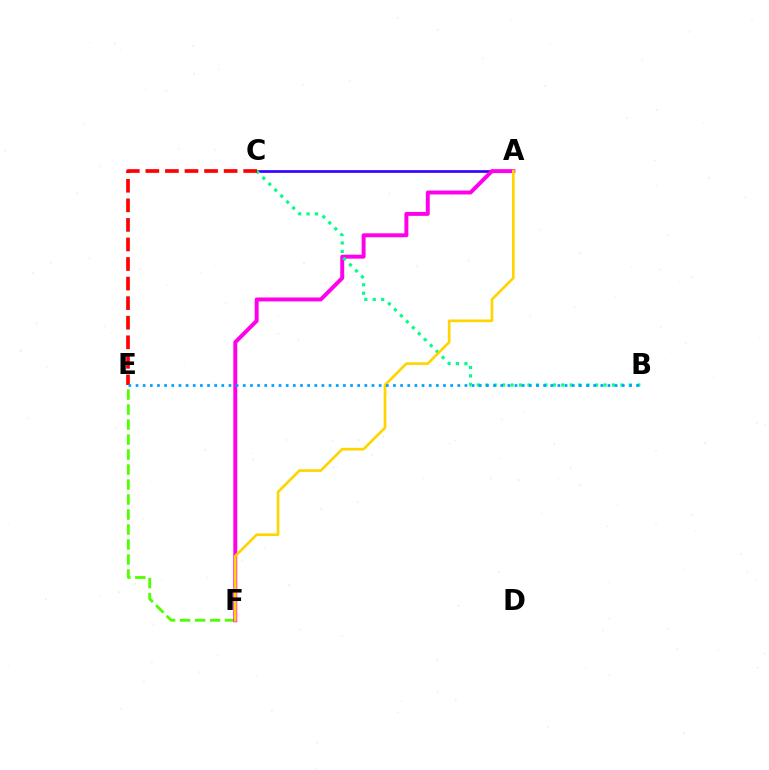{('E', 'F'): [{'color': '#4fff00', 'line_style': 'dashed', 'thickness': 2.04}], ('A', 'C'): [{'color': '#3700ff', 'line_style': 'solid', 'thickness': 1.93}], ('A', 'F'): [{'color': '#ff00ed', 'line_style': 'solid', 'thickness': 2.84}, {'color': '#ffd500', 'line_style': 'solid', 'thickness': 1.92}], ('B', 'C'): [{'color': '#00ff86', 'line_style': 'dotted', 'thickness': 2.29}], ('C', 'E'): [{'color': '#ff0000', 'line_style': 'dashed', 'thickness': 2.66}], ('B', 'E'): [{'color': '#009eff', 'line_style': 'dotted', 'thickness': 1.94}]}